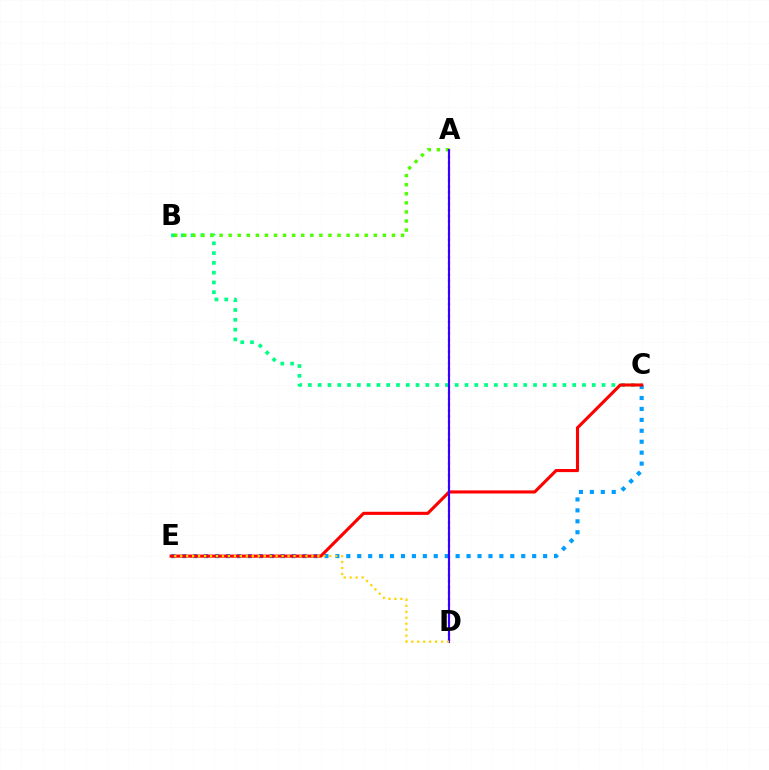{('B', 'C'): [{'color': '#00ff86', 'line_style': 'dotted', 'thickness': 2.66}], ('C', 'E'): [{'color': '#009eff', 'line_style': 'dotted', 'thickness': 2.97}, {'color': '#ff0000', 'line_style': 'solid', 'thickness': 2.24}], ('A', 'B'): [{'color': '#4fff00', 'line_style': 'dotted', 'thickness': 2.46}], ('A', 'D'): [{'color': '#ff00ed', 'line_style': 'dotted', 'thickness': 1.6}, {'color': '#3700ff', 'line_style': 'solid', 'thickness': 1.54}], ('D', 'E'): [{'color': '#ffd500', 'line_style': 'dotted', 'thickness': 1.62}]}